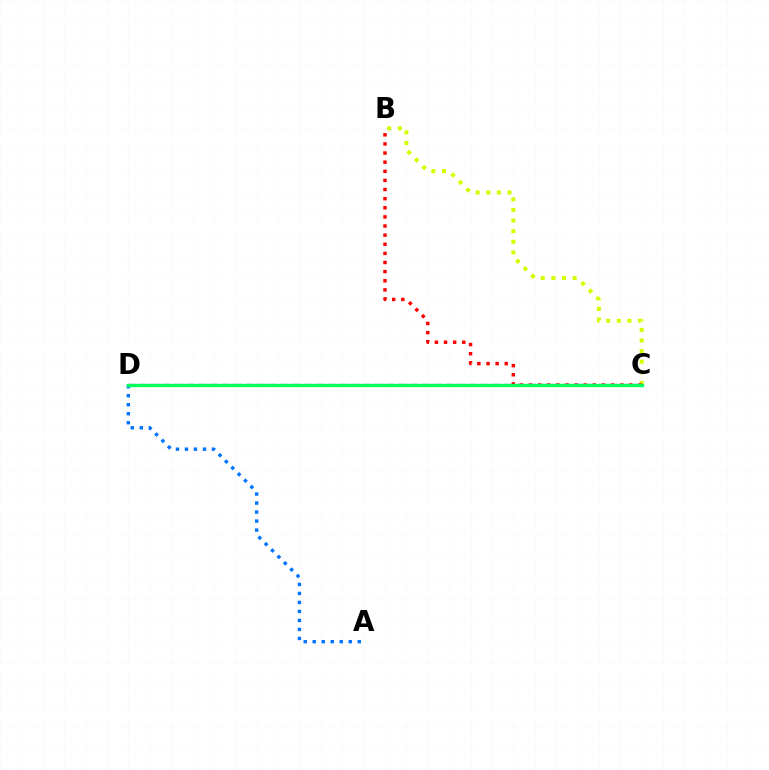{('B', 'C'): [{'color': '#d1ff00', 'line_style': 'dotted', 'thickness': 2.89}, {'color': '#ff0000', 'line_style': 'dotted', 'thickness': 2.48}], ('C', 'D'): [{'color': '#b900ff', 'line_style': 'dashed', 'thickness': 1.6}, {'color': '#00ff5c', 'line_style': 'solid', 'thickness': 2.41}], ('A', 'D'): [{'color': '#0074ff', 'line_style': 'dotted', 'thickness': 2.45}]}